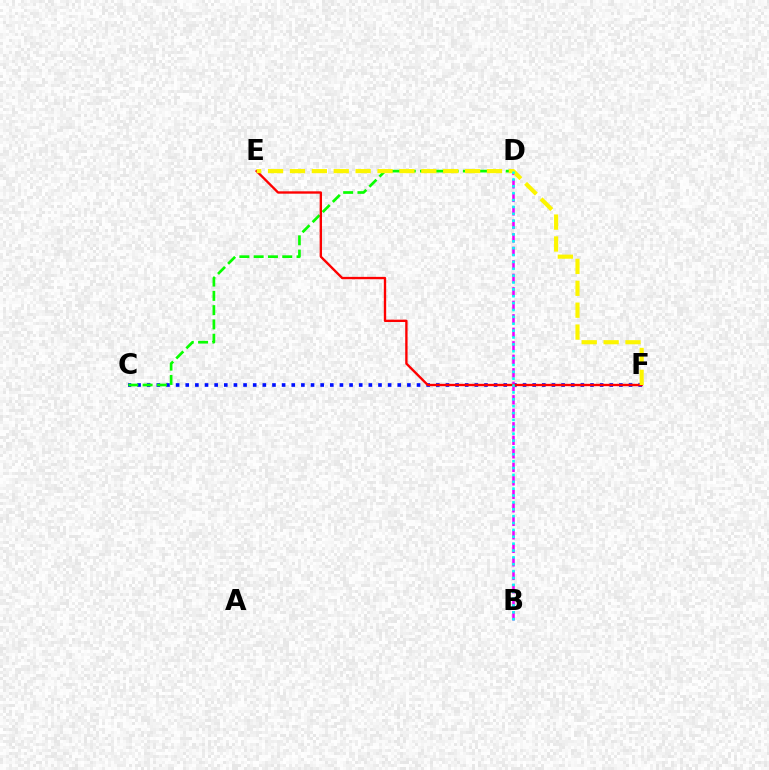{('C', 'F'): [{'color': '#0010ff', 'line_style': 'dotted', 'thickness': 2.62}], ('C', 'D'): [{'color': '#08ff00', 'line_style': 'dashed', 'thickness': 1.94}], ('B', 'D'): [{'color': '#ee00ff', 'line_style': 'dashed', 'thickness': 1.83}, {'color': '#00fff6', 'line_style': 'dotted', 'thickness': 1.87}], ('E', 'F'): [{'color': '#ff0000', 'line_style': 'solid', 'thickness': 1.7}, {'color': '#fcf500', 'line_style': 'dashed', 'thickness': 2.97}]}